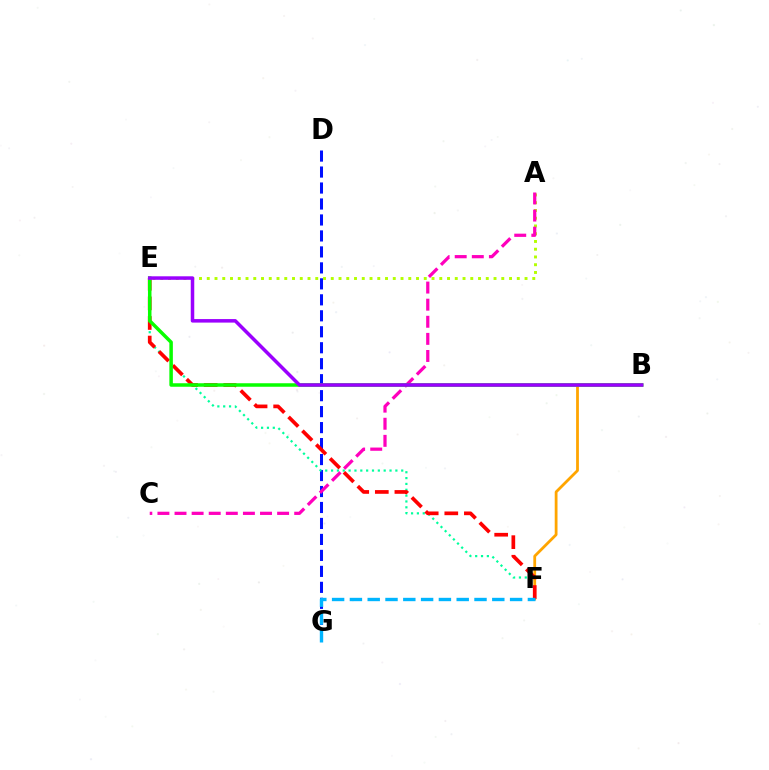{('D', 'G'): [{'color': '#0010ff', 'line_style': 'dashed', 'thickness': 2.17}], ('E', 'F'): [{'color': '#00ff9d', 'line_style': 'dotted', 'thickness': 1.59}, {'color': '#ff0000', 'line_style': 'dashed', 'thickness': 2.66}], ('B', 'F'): [{'color': '#ffa500', 'line_style': 'solid', 'thickness': 2.01}], ('A', 'E'): [{'color': '#b3ff00', 'line_style': 'dotted', 'thickness': 2.11}], ('F', 'G'): [{'color': '#00b5ff', 'line_style': 'dashed', 'thickness': 2.42}], ('A', 'C'): [{'color': '#ff00bd', 'line_style': 'dashed', 'thickness': 2.32}], ('B', 'E'): [{'color': '#08ff00', 'line_style': 'solid', 'thickness': 2.52}, {'color': '#9b00ff', 'line_style': 'solid', 'thickness': 2.53}]}